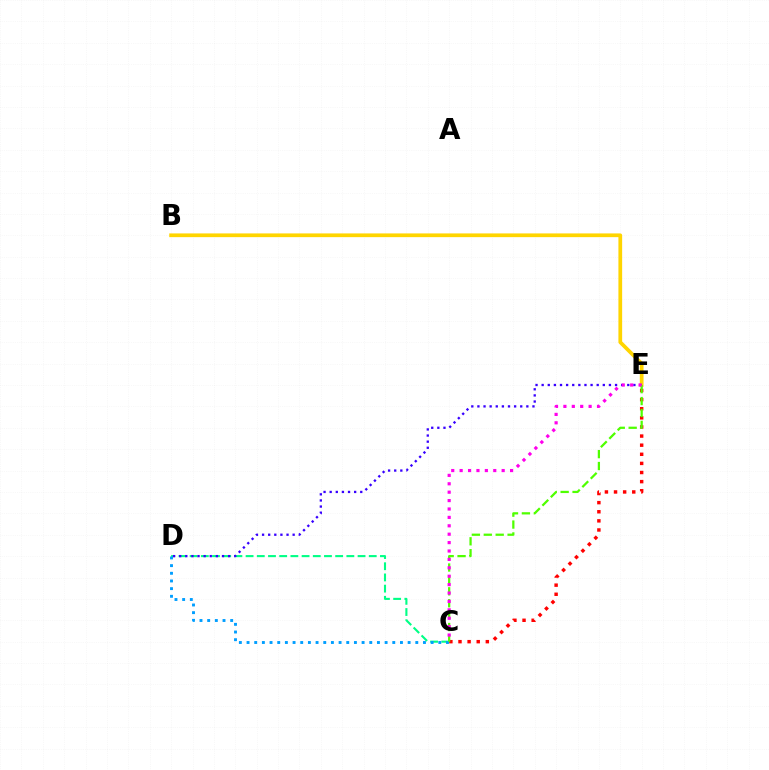{('C', 'E'): [{'color': '#ff0000', 'line_style': 'dotted', 'thickness': 2.48}, {'color': '#4fff00', 'line_style': 'dashed', 'thickness': 1.62}, {'color': '#ff00ed', 'line_style': 'dotted', 'thickness': 2.28}], ('C', 'D'): [{'color': '#00ff86', 'line_style': 'dashed', 'thickness': 1.52}, {'color': '#009eff', 'line_style': 'dotted', 'thickness': 2.08}], ('B', 'E'): [{'color': '#ffd500', 'line_style': 'solid', 'thickness': 2.69}], ('D', 'E'): [{'color': '#3700ff', 'line_style': 'dotted', 'thickness': 1.66}]}